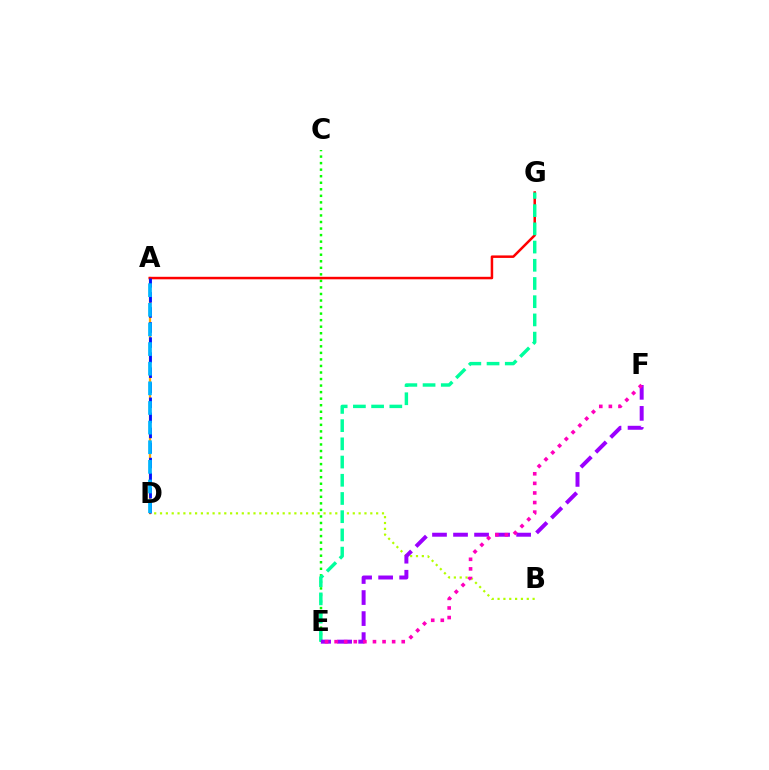{('B', 'D'): [{'color': '#b3ff00', 'line_style': 'dotted', 'thickness': 1.59}], ('C', 'E'): [{'color': '#08ff00', 'line_style': 'dotted', 'thickness': 1.78}], ('A', 'D'): [{'color': '#ffa500', 'line_style': 'solid', 'thickness': 1.61}, {'color': '#0010ff', 'line_style': 'dashed', 'thickness': 2.05}, {'color': '#00b5ff', 'line_style': 'dashed', 'thickness': 2.67}], ('A', 'G'): [{'color': '#ff0000', 'line_style': 'solid', 'thickness': 1.8}], ('E', 'G'): [{'color': '#00ff9d', 'line_style': 'dashed', 'thickness': 2.47}], ('E', 'F'): [{'color': '#9b00ff', 'line_style': 'dashed', 'thickness': 2.86}, {'color': '#ff00bd', 'line_style': 'dotted', 'thickness': 2.6}]}